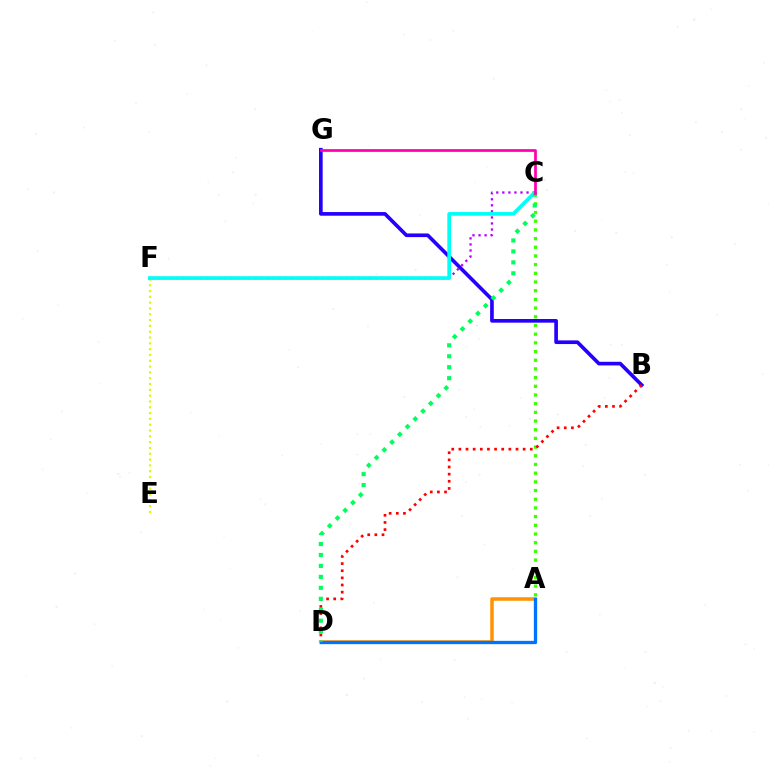{('A', 'C'): [{'color': '#3dff00', 'line_style': 'dotted', 'thickness': 2.36}], ('B', 'G'): [{'color': '#2500ff', 'line_style': 'solid', 'thickness': 2.63}], ('E', 'F'): [{'color': '#d1ff00', 'line_style': 'dotted', 'thickness': 1.58}], ('B', 'D'): [{'color': '#ff0000', 'line_style': 'dotted', 'thickness': 1.94}], ('A', 'D'): [{'color': '#ff9400', 'line_style': 'solid', 'thickness': 2.54}, {'color': '#0074ff', 'line_style': 'solid', 'thickness': 2.38}], ('C', 'F'): [{'color': '#b900ff', 'line_style': 'dotted', 'thickness': 1.64}, {'color': '#00fff6', 'line_style': 'solid', 'thickness': 2.65}], ('C', 'D'): [{'color': '#00ff5c', 'line_style': 'dotted', 'thickness': 2.98}], ('C', 'G'): [{'color': '#ff00ac', 'line_style': 'solid', 'thickness': 1.96}]}